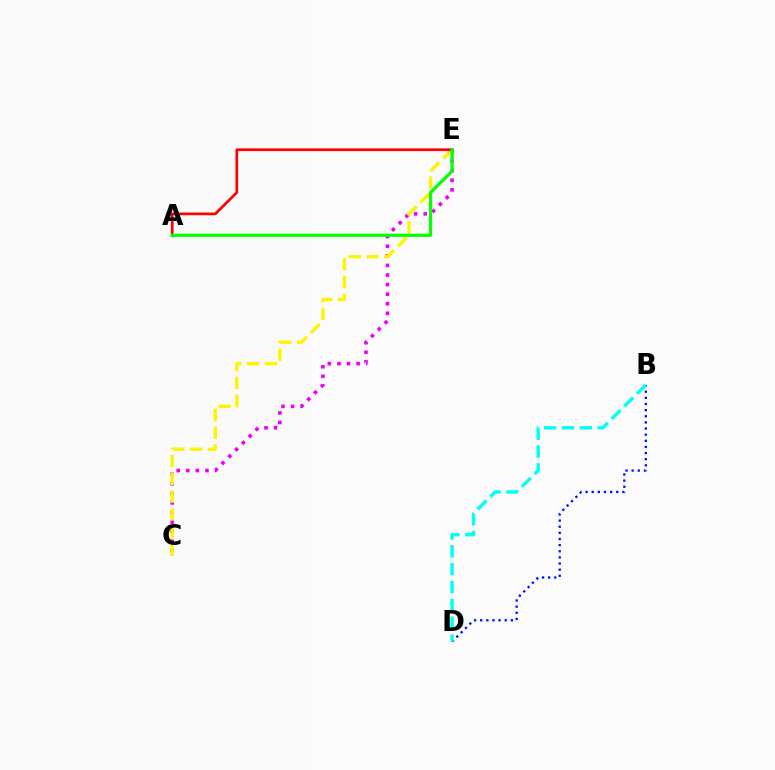{('B', 'D'): [{'color': '#0010ff', 'line_style': 'dotted', 'thickness': 1.67}, {'color': '#00fff6', 'line_style': 'dashed', 'thickness': 2.43}], ('C', 'E'): [{'color': '#ee00ff', 'line_style': 'dotted', 'thickness': 2.6}, {'color': '#fcf500', 'line_style': 'dashed', 'thickness': 2.42}], ('A', 'E'): [{'color': '#ff0000', 'line_style': 'solid', 'thickness': 1.95}, {'color': '#08ff00', 'line_style': 'solid', 'thickness': 2.35}]}